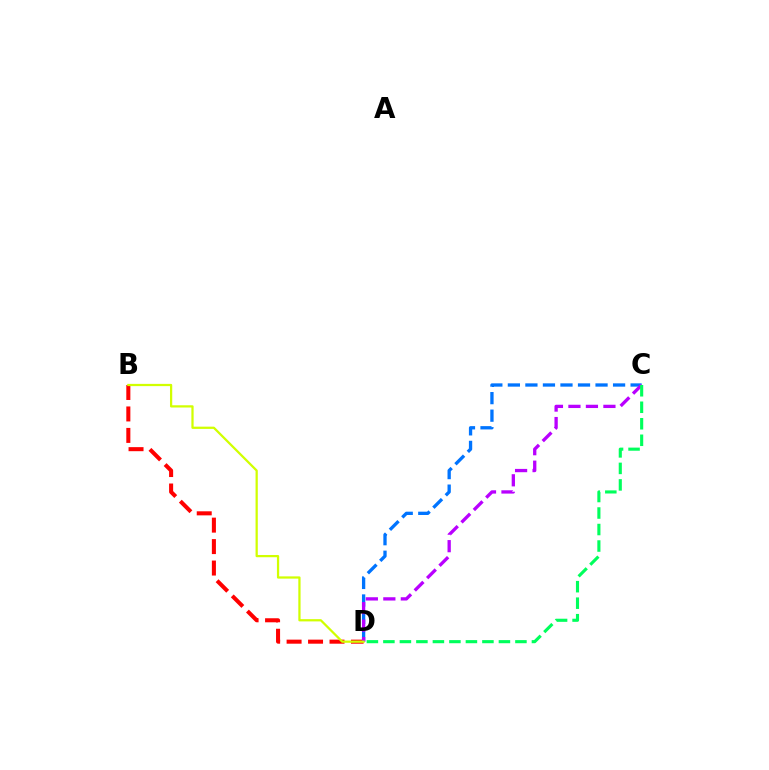{('B', 'D'): [{'color': '#ff0000', 'line_style': 'dashed', 'thickness': 2.92}, {'color': '#d1ff00', 'line_style': 'solid', 'thickness': 1.62}], ('C', 'D'): [{'color': '#0074ff', 'line_style': 'dashed', 'thickness': 2.38}, {'color': '#b900ff', 'line_style': 'dashed', 'thickness': 2.38}, {'color': '#00ff5c', 'line_style': 'dashed', 'thickness': 2.24}]}